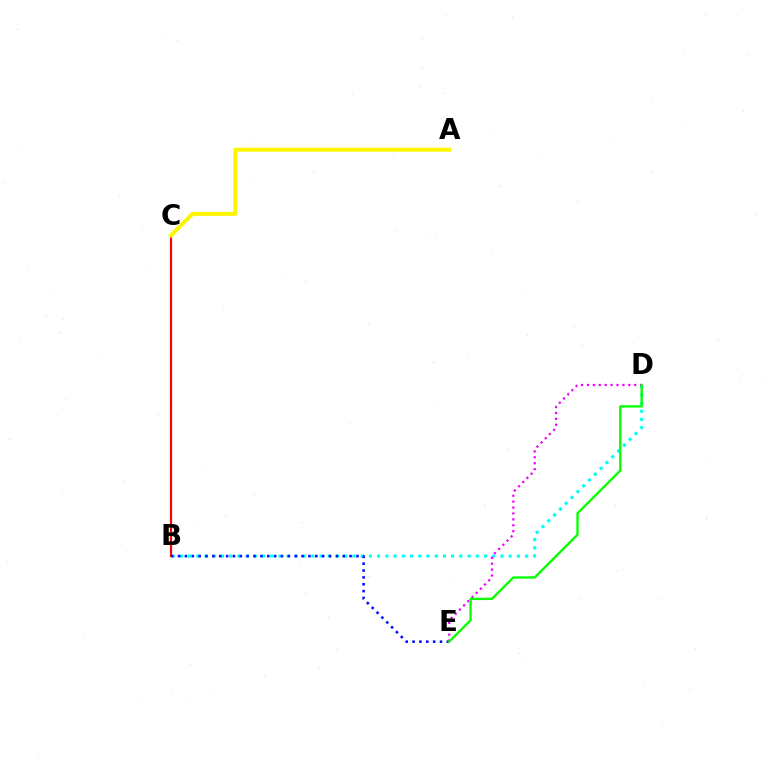{('B', 'C'): [{'color': '#ff0000', 'line_style': 'solid', 'thickness': 1.58}], ('B', 'D'): [{'color': '#00fff6', 'line_style': 'dotted', 'thickness': 2.23}], ('B', 'E'): [{'color': '#0010ff', 'line_style': 'dotted', 'thickness': 1.86}], ('A', 'C'): [{'color': '#fcf500', 'line_style': 'solid', 'thickness': 2.91}], ('D', 'E'): [{'color': '#ee00ff', 'line_style': 'dotted', 'thickness': 1.61}, {'color': '#08ff00', 'line_style': 'solid', 'thickness': 1.69}]}